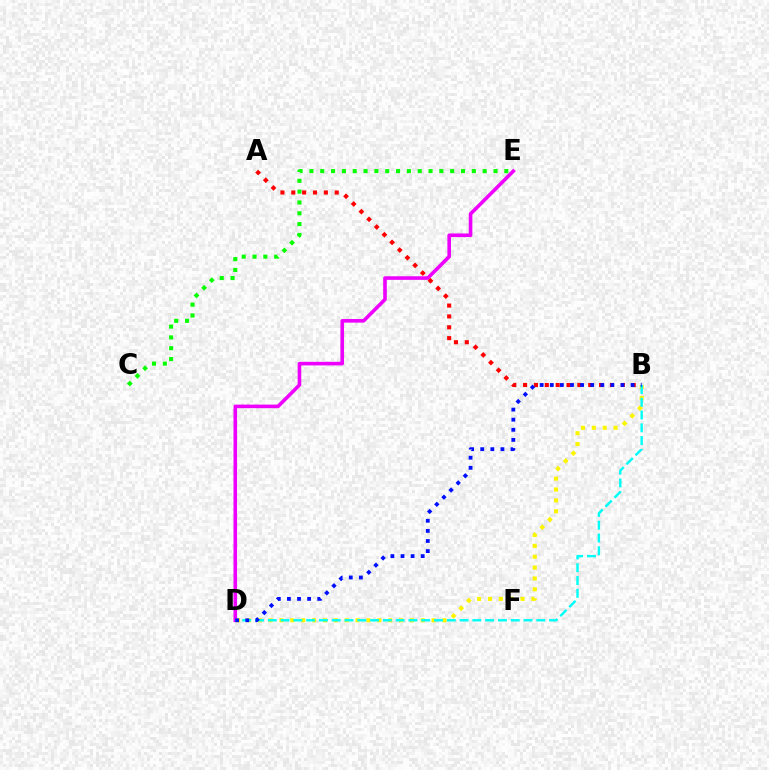{('C', 'E'): [{'color': '#08ff00', 'line_style': 'dotted', 'thickness': 2.94}], ('B', 'D'): [{'color': '#fcf500', 'line_style': 'dotted', 'thickness': 2.95}, {'color': '#00fff6', 'line_style': 'dashed', 'thickness': 1.74}, {'color': '#0010ff', 'line_style': 'dotted', 'thickness': 2.74}], ('D', 'E'): [{'color': '#ee00ff', 'line_style': 'solid', 'thickness': 2.59}], ('A', 'B'): [{'color': '#ff0000', 'line_style': 'dotted', 'thickness': 2.95}]}